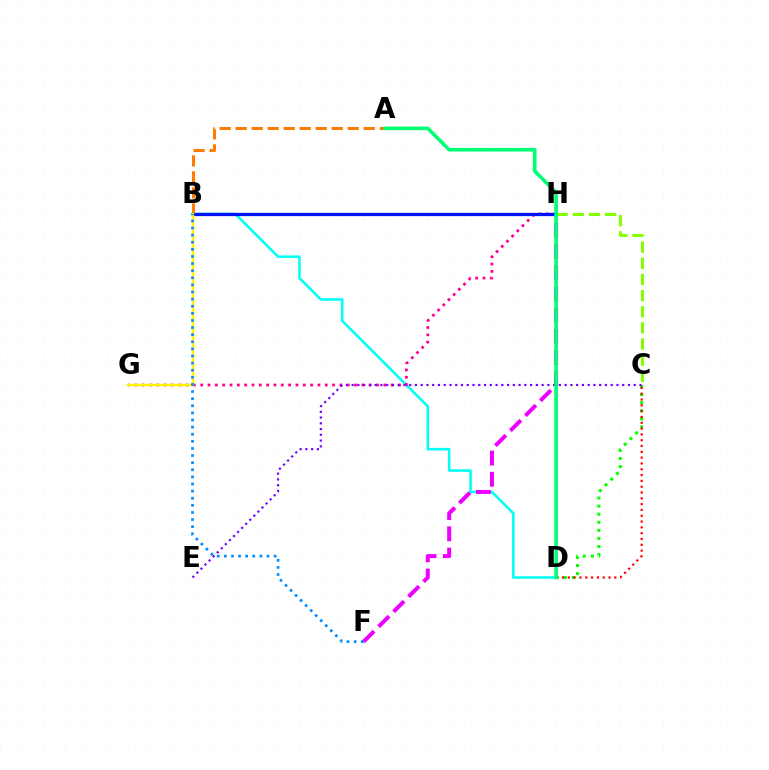{('B', 'D'): [{'color': '#00fff6', 'line_style': 'solid', 'thickness': 1.83}], ('F', 'H'): [{'color': '#ee00ff', 'line_style': 'dashed', 'thickness': 2.88}], ('G', 'H'): [{'color': '#ff0094', 'line_style': 'dotted', 'thickness': 1.99}], ('A', 'B'): [{'color': '#ff7c00', 'line_style': 'dashed', 'thickness': 2.17}], ('C', 'D'): [{'color': '#08ff00', 'line_style': 'dotted', 'thickness': 2.19}, {'color': '#ff0000', 'line_style': 'dotted', 'thickness': 1.58}], ('C', 'E'): [{'color': '#7200ff', 'line_style': 'dotted', 'thickness': 1.56}], ('B', 'H'): [{'color': '#0010ff', 'line_style': 'solid', 'thickness': 2.34}], ('C', 'H'): [{'color': '#84ff00', 'line_style': 'dashed', 'thickness': 2.19}], ('B', 'G'): [{'color': '#fcf500', 'line_style': 'solid', 'thickness': 1.79}], ('A', 'D'): [{'color': '#00ff74', 'line_style': 'solid', 'thickness': 2.59}], ('B', 'F'): [{'color': '#008cff', 'line_style': 'dotted', 'thickness': 1.93}]}